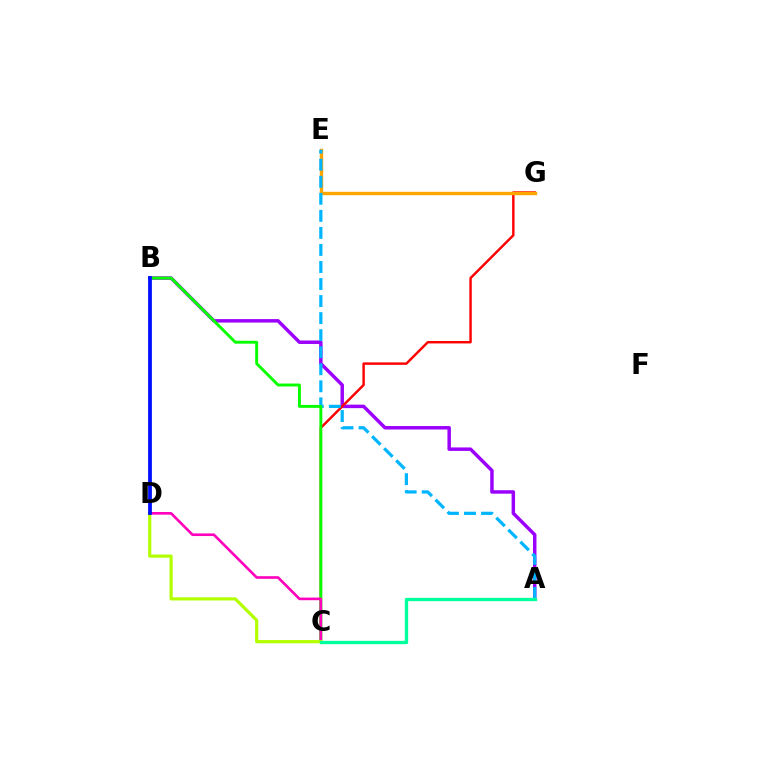{('A', 'B'): [{'color': '#9b00ff', 'line_style': 'solid', 'thickness': 2.5}], ('C', 'G'): [{'color': '#ff0000', 'line_style': 'solid', 'thickness': 1.76}], ('E', 'G'): [{'color': '#ffa500', 'line_style': 'solid', 'thickness': 2.45}], ('A', 'E'): [{'color': '#00b5ff', 'line_style': 'dashed', 'thickness': 2.32}], ('B', 'C'): [{'color': '#08ff00', 'line_style': 'solid', 'thickness': 2.1}], ('C', 'D'): [{'color': '#ff00bd', 'line_style': 'solid', 'thickness': 1.89}, {'color': '#b3ff00', 'line_style': 'solid', 'thickness': 2.29}], ('A', 'C'): [{'color': '#00ff9d', 'line_style': 'solid', 'thickness': 2.39}], ('B', 'D'): [{'color': '#0010ff', 'line_style': 'solid', 'thickness': 2.73}]}